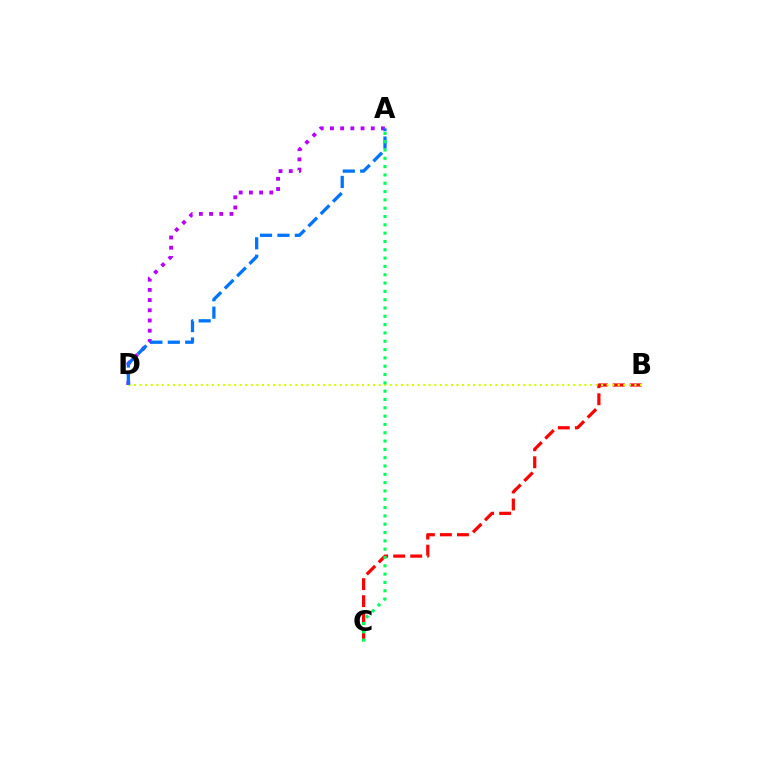{('A', 'D'): [{'color': '#b900ff', 'line_style': 'dotted', 'thickness': 2.77}, {'color': '#0074ff', 'line_style': 'dashed', 'thickness': 2.37}], ('B', 'C'): [{'color': '#ff0000', 'line_style': 'dashed', 'thickness': 2.31}], ('B', 'D'): [{'color': '#d1ff00', 'line_style': 'dotted', 'thickness': 1.51}], ('A', 'C'): [{'color': '#00ff5c', 'line_style': 'dotted', 'thickness': 2.26}]}